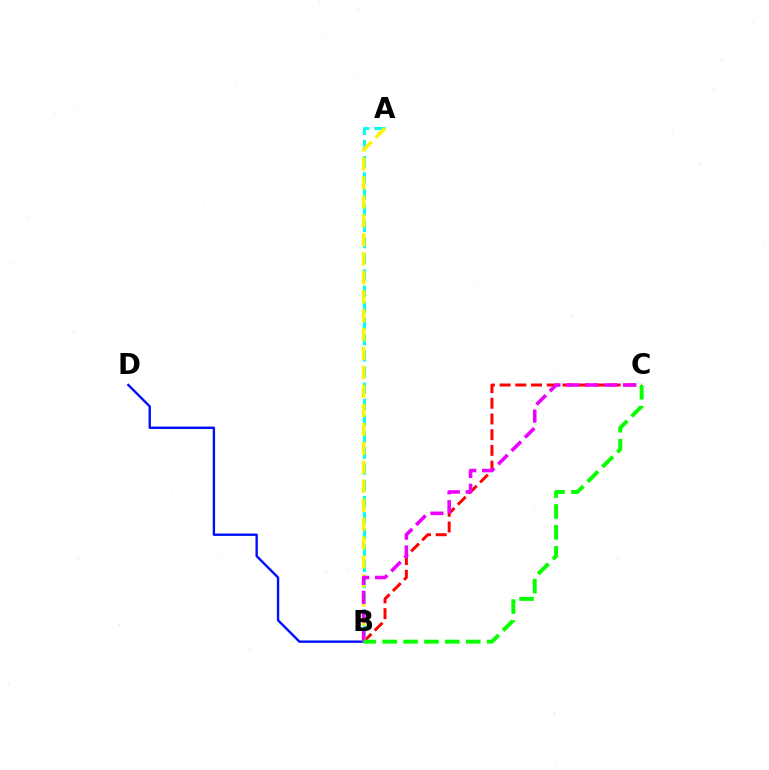{('B', 'D'): [{'color': '#0010ff', 'line_style': 'solid', 'thickness': 1.72}], ('B', 'C'): [{'color': '#ff0000', 'line_style': 'dashed', 'thickness': 2.13}, {'color': '#ee00ff', 'line_style': 'dashed', 'thickness': 2.57}, {'color': '#08ff00', 'line_style': 'dashed', 'thickness': 2.84}], ('A', 'B'): [{'color': '#00fff6', 'line_style': 'dashed', 'thickness': 2.2}, {'color': '#fcf500', 'line_style': 'dashed', 'thickness': 2.58}]}